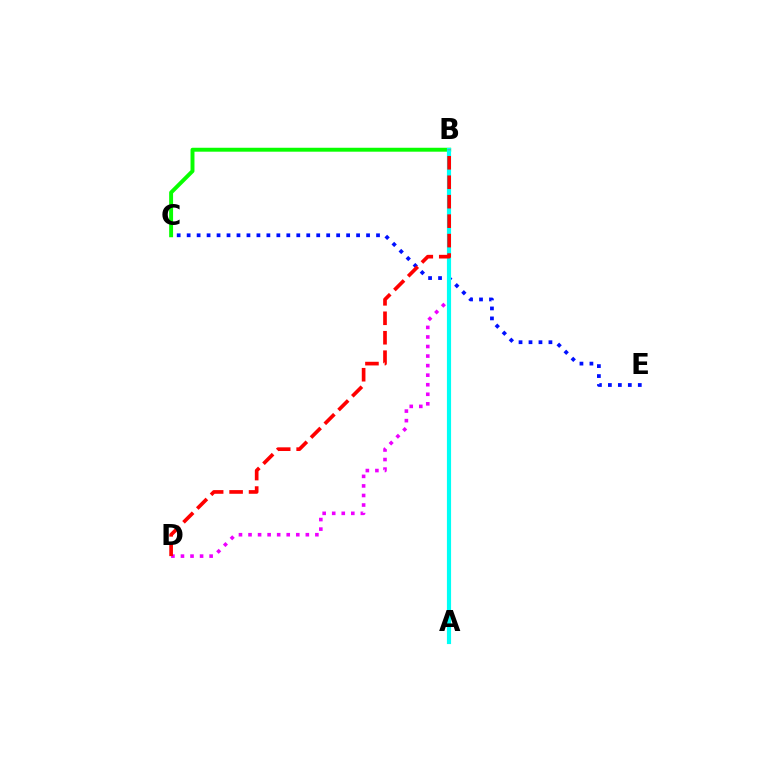{('A', 'B'): [{'color': '#fcf500', 'line_style': 'solid', 'thickness': 1.96}, {'color': '#00fff6', 'line_style': 'solid', 'thickness': 2.99}], ('B', 'C'): [{'color': '#08ff00', 'line_style': 'solid', 'thickness': 2.83}], ('C', 'E'): [{'color': '#0010ff', 'line_style': 'dotted', 'thickness': 2.71}], ('B', 'D'): [{'color': '#ee00ff', 'line_style': 'dotted', 'thickness': 2.6}, {'color': '#ff0000', 'line_style': 'dashed', 'thickness': 2.64}]}